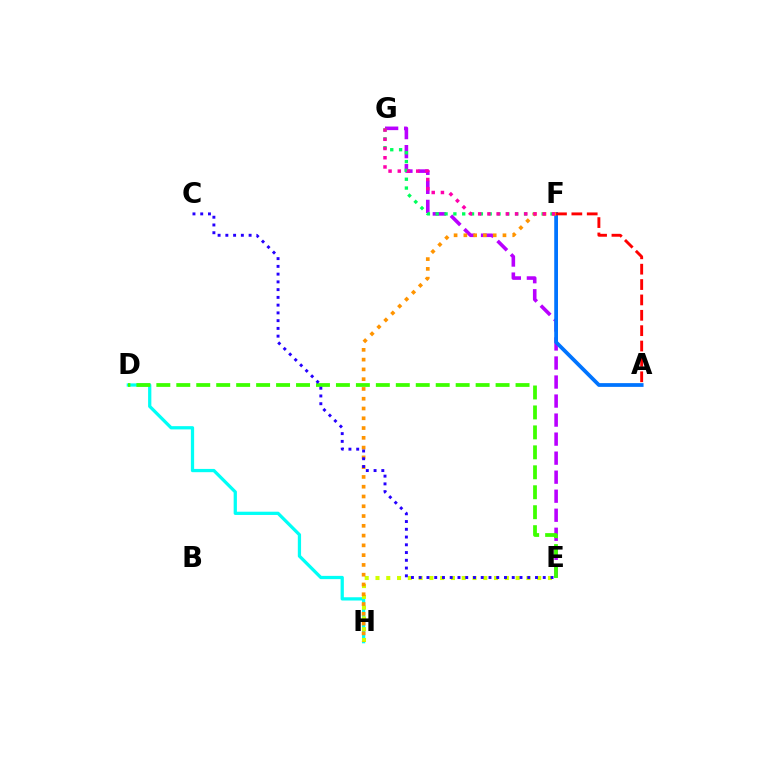{('E', 'G'): [{'color': '#b900ff', 'line_style': 'dashed', 'thickness': 2.59}], ('D', 'H'): [{'color': '#00fff6', 'line_style': 'solid', 'thickness': 2.34}], ('F', 'G'): [{'color': '#00ff5c', 'line_style': 'dotted', 'thickness': 2.4}, {'color': '#ff00ac', 'line_style': 'dotted', 'thickness': 2.51}], ('E', 'H'): [{'color': '#d1ff00', 'line_style': 'dotted', 'thickness': 2.93}], ('D', 'E'): [{'color': '#3dff00', 'line_style': 'dashed', 'thickness': 2.71}], ('A', 'F'): [{'color': '#0074ff', 'line_style': 'solid', 'thickness': 2.7}, {'color': '#ff0000', 'line_style': 'dashed', 'thickness': 2.09}], ('F', 'H'): [{'color': '#ff9400', 'line_style': 'dotted', 'thickness': 2.66}], ('C', 'E'): [{'color': '#2500ff', 'line_style': 'dotted', 'thickness': 2.11}]}